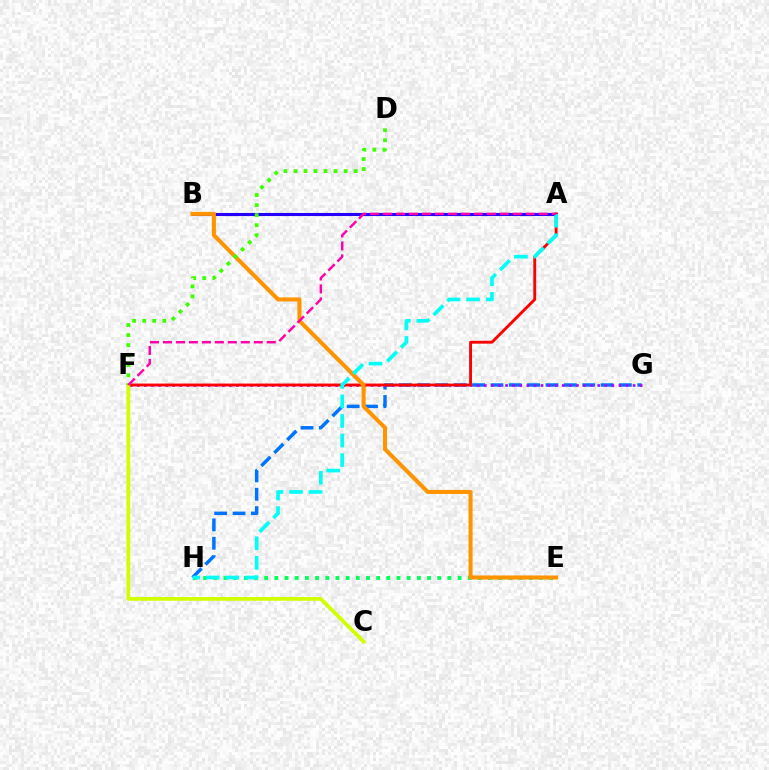{('E', 'H'): [{'color': '#00ff5c', 'line_style': 'dotted', 'thickness': 2.77}], ('G', 'H'): [{'color': '#0074ff', 'line_style': 'dashed', 'thickness': 2.49}], ('A', 'B'): [{'color': '#2500ff', 'line_style': 'solid', 'thickness': 2.23}], ('F', 'G'): [{'color': '#b900ff', 'line_style': 'dotted', 'thickness': 1.92}], ('A', 'F'): [{'color': '#ff0000', 'line_style': 'solid', 'thickness': 2.07}, {'color': '#ff00ac', 'line_style': 'dashed', 'thickness': 1.76}], ('B', 'E'): [{'color': '#ff9400', 'line_style': 'solid', 'thickness': 2.92}], ('C', 'F'): [{'color': '#d1ff00', 'line_style': 'solid', 'thickness': 2.71}], ('A', 'H'): [{'color': '#00fff6', 'line_style': 'dashed', 'thickness': 2.65}], ('D', 'F'): [{'color': '#3dff00', 'line_style': 'dotted', 'thickness': 2.73}]}